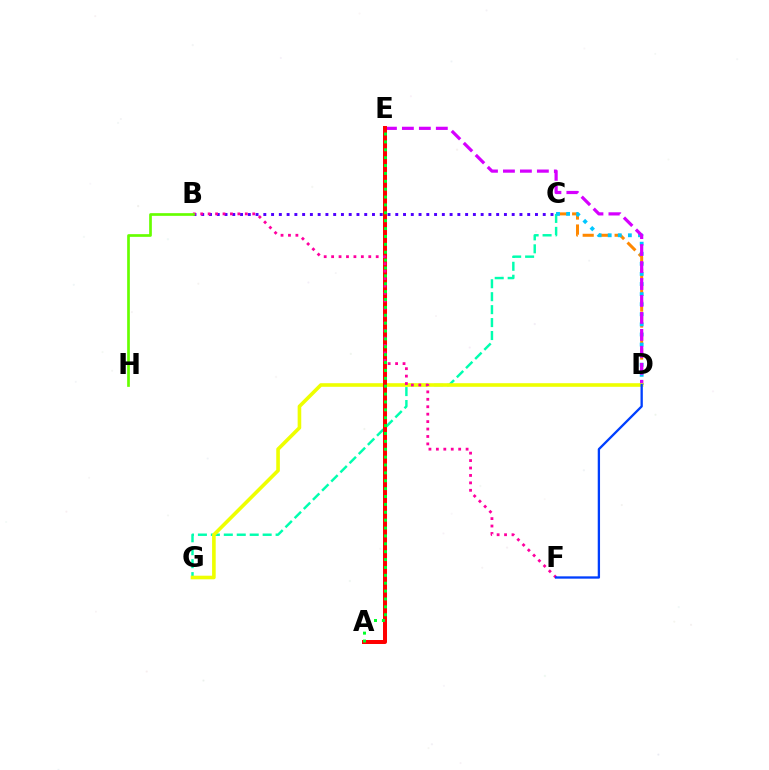{('C', 'D'): [{'color': '#ff8800', 'line_style': 'dashed', 'thickness': 2.17}, {'color': '#00c7ff', 'line_style': 'dotted', 'thickness': 2.74}], ('C', 'G'): [{'color': '#00ffaf', 'line_style': 'dashed', 'thickness': 1.76}], ('D', 'E'): [{'color': '#d600ff', 'line_style': 'dashed', 'thickness': 2.3}], ('D', 'G'): [{'color': '#eeff00', 'line_style': 'solid', 'thickness': 2.6}], ('A', 'E'): [{'color': '#ff0000', 'line_style': 'solid', 'thickness': 2.87}, {'color': '#00ff27', 'line_style': 'dotted', 'thickness': 2.14}], ('B', 'C'): [{'color': '#4f00ff', 'line_style': 'dotted', 'thickness': 2.11}], ('B', 'F'): [{'color': '#ff00a0', 'line_style': 'dotted', 'thickness': 2.02}], ('D', 'F'): [{'color': '#003fff', 'line_style': 'solid', 'thickness': 1.66}], ('B', 'H'): [{'color': '#66ff00', 'line_style': 'solid', 'thickness': 1.94}]}